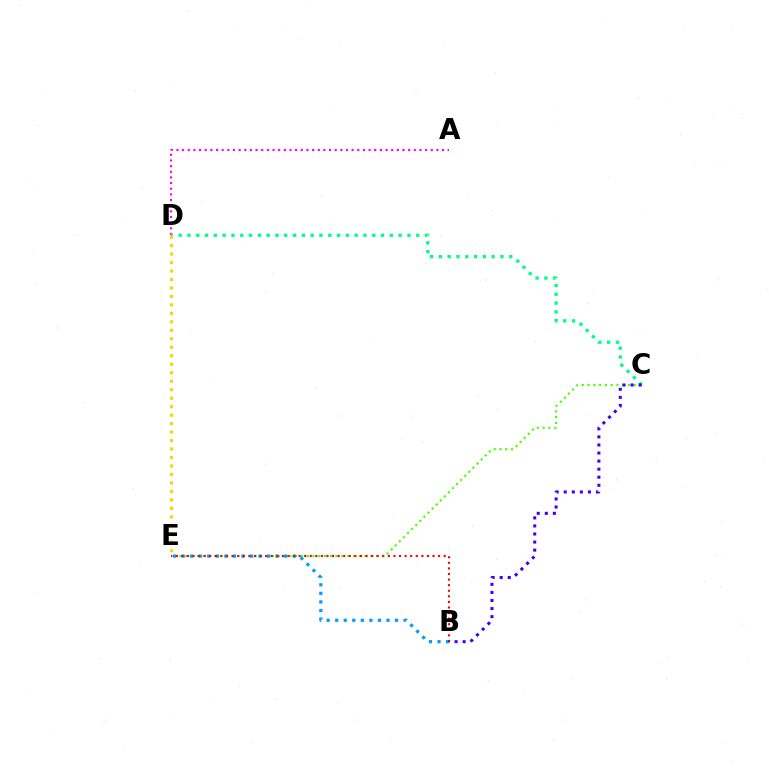{('A', 'D'): [{'color': '#ff00ed', 'line_style': 'dotted', 'thickness': 1.54}], ('C', 'E'): [{'color': '#4fff00', 'line_style': 'dotted', 'thickness': 1.57}], ('B', 'E'): [{'color': '#009eff', 'line_style': 'dotted', 'thickness': 2.32}, {'color': '#ff0000', 'line_style': 'dotted', 'thickness': 1.52}], ('C', 'D'): [{'color': '#00ff86', 'line_style': 'dotted', 'thickness': 2.39}], ('D', 'E'): [{'color': '#ffd500', 'line_style': 'dotted', 'thickness': 2.3}], ('B', 'C'): [{'color': '#3700ff', 'line_style': 'dotted', 'thickness': 2.19}]}